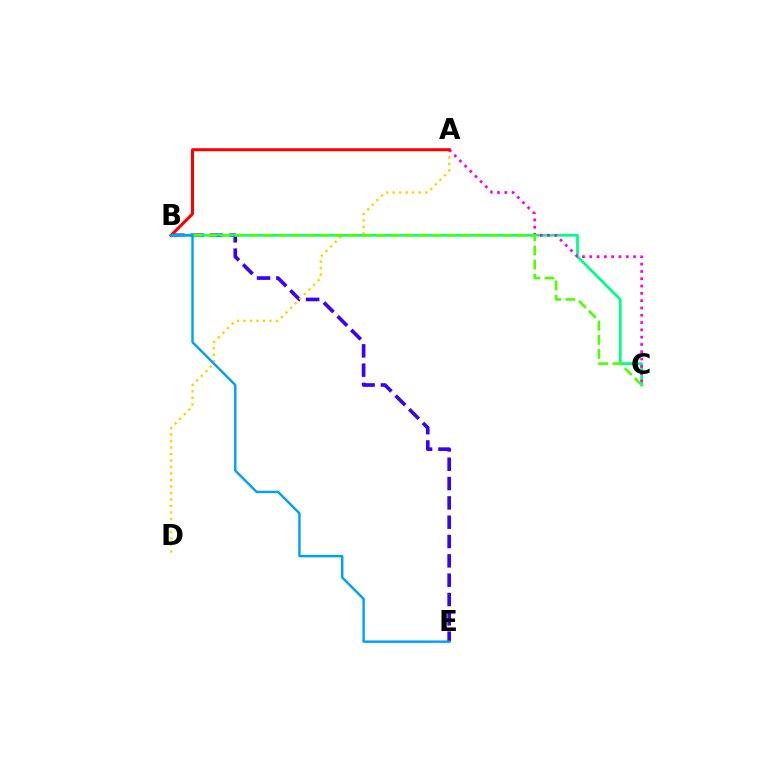{('B', 'E'): [{'color': '#3700ff', 'line_style': 'dashed', 'thickness': 2.62}, {'color': '#009eff', 'line_style': 'solid', 'thickness': 1.74}], ('A', 'D'): [{'color': '#ffd500', 'line_style': 'dotted', 'thickness': 1.77}], ('B', 'C'): [{'color': '#00ff86', 'line_style': 'solid', 'thickness': 1.99}, {'color': '#4fff00', 'line_style': 'dashed', 'thickness': 1.92}], ('A', 'C'): [{'color': '#ff00ed', 'line_style': 'dotted', 'thickness': 1.98}], ('A', 'B'): [{'color': '#ff0000', 'line_style': 'solid', 'thickness': 2.18}]}